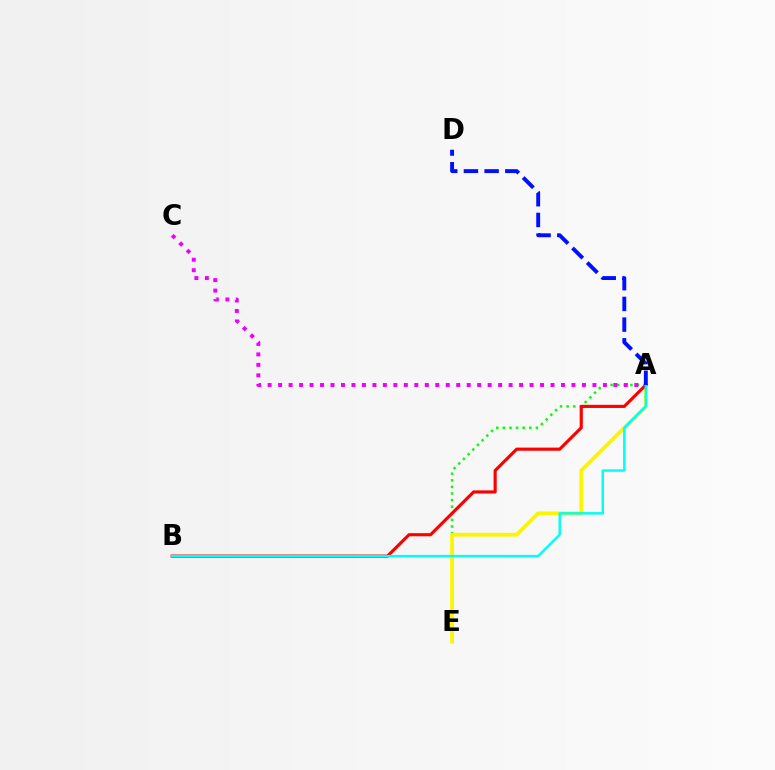{('A', 'E'): [{'color': '#08ff00', 'line_style': 'dotted', 'thickness': 1.79}, {'color': '#fcf500', 'line_style': 'solid', 'thickness': 2.73}], ('A', 'C'): [{'color': '#ee00ff', 'line_style': 'dotted', 'thickness': 2.85}], ('A', 'B'): [{'color': '#ff0000', 'line_style': 'solid', 'thickness': 2.27}, {'color': '#00fff6', 'line_style': 'solid', 'thickness': 1.77}], ('A', 'D'): [{'color': '#0010ff', 'line_style': 'dashed', 'thickness': 2.81}]}